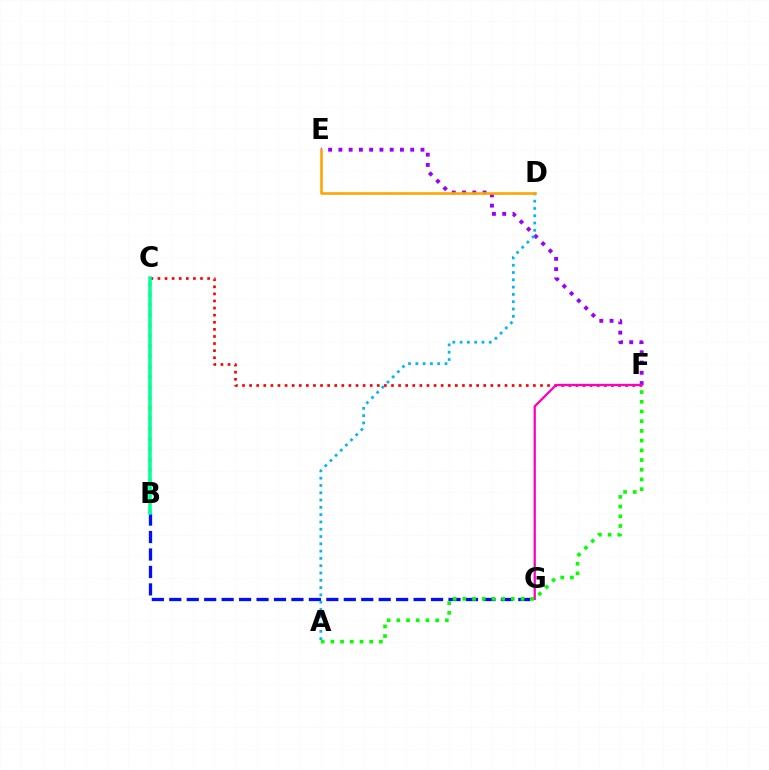{('B', 'G'): [{'color': '#0010ff', 'line_style': 'dashed', 'thickness': 2.37}], ('B', 'C'): [{'color': '#b3ff00', 'line_style': 'dotted', 'thickness': 2.8}, {'color': '#00ff9d', 'line_style': 'solid', 'thickness': 2.53}], ('E', 'F'): [{'color': '#9b00ff', 'line_style': 'dotted', 'thickness': 2.79}], ('C', 'F'): [{'color': '#ff0000', 'line_style': 'dotted', 'thickness': 1.93}], ('A', 'D'): [{'color': '#00b5ff', 'line_style': 'dotted', 'thickness': 1.98}], ('F', 'G'): [{'color': '#ff00bd', 'line_style': 'solid', 'thickness': 1.65}], ('D', 'E'): [{'color': '#ffa500', 'line_style': 'solid', 'thickness': 1.87}], ('A', 'F'): [{'color': '#08ff00', 'line_style': 'dotted', 'thickness': 2.64}]}